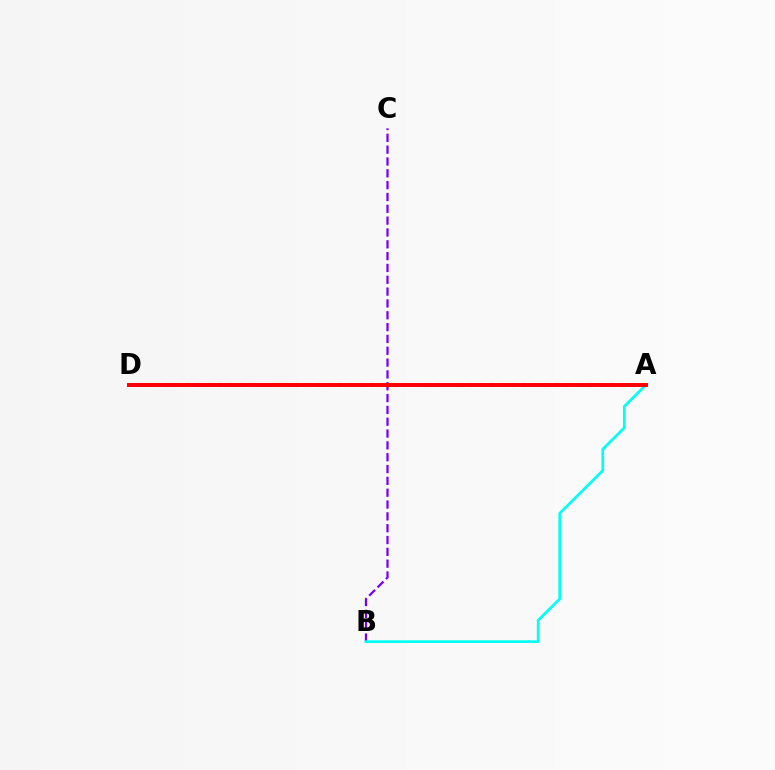{('B', 'C'): [{'color': '#7200ff', 'line_style': 'dashed', 'thickness': 1.61}], ('A', 'B'): [{'color': '#00fff6', 'line_style': 'solid', 'thickness': 1.95}], ('A', 'D'): [{'color': '#84ff00', 'line_style': 'dotted', 'thickness': 2.95}, {'color': '#ff0000', 'line_style': 'solid', 'thickness': 2.85}]}